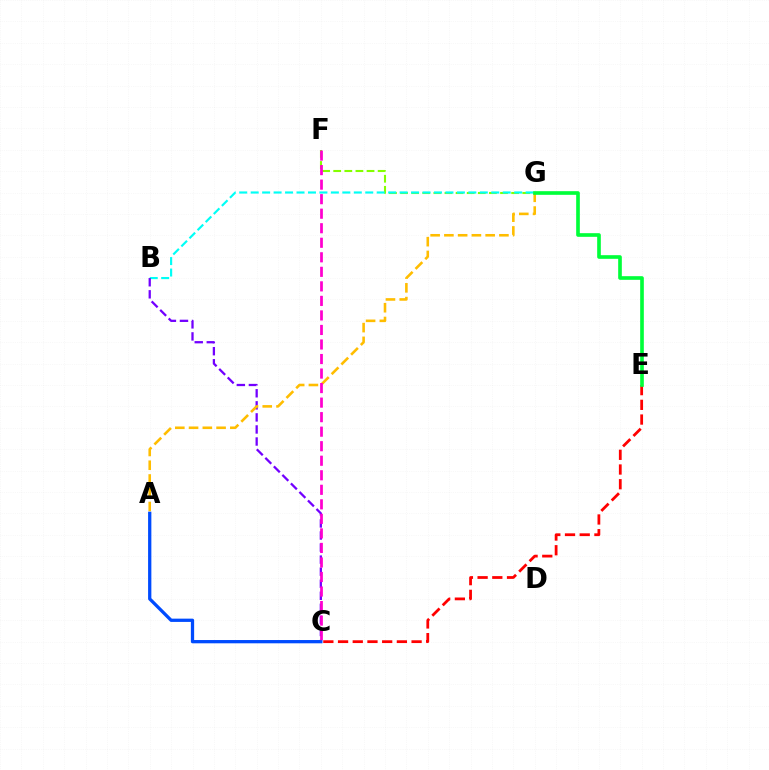{('F', 'G'): [{'color': '#84ff00', 'line_style': 'dashed', 'thickness': 1.51}], ('B', 'G'): [{'color': '#00fff6', 'line_style': 'dashed', 'thickness': 1.56}], ('C', 'E'): [{'color': '#ff0000', 'line_style': 'dashed', 'thickness': 2.0}], ('B', 'C'): [{'color': '#7200ff', 'line_style': 'dashed', 'thickness': 1.64}], ('A', 'G'): [{'color': '#ffbd00', 'line_style': 'dashed', 'thickness': 1.87}], ('A', 'C'): [{'color': '#004bff', 'line_style': 'solid', 'thickness': 2.36}], ('C', 'F'): [{'color': '#ff00cf', 'line_style': 'dashed', 'thickness': 1.97}], ('E', 'G'): [{'color': '#00ff39', 'line_style': 'solid', 'thickness': 2.63}]}